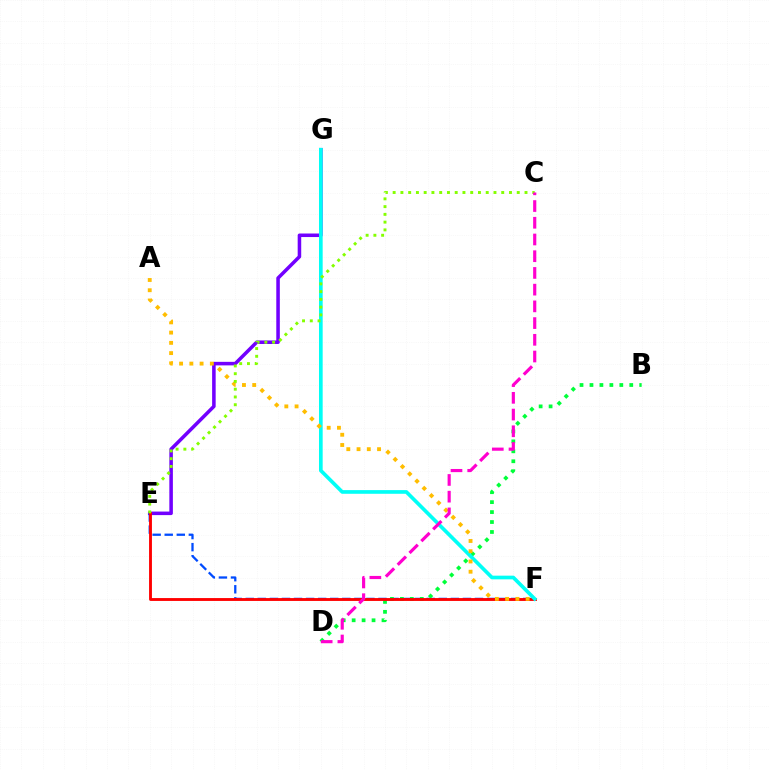{('E', 'G'): [{'color': '#7200ff', 'line_style': 'solid', 'thickness': 2.55}], ('E', 'F'): [{'color': '#004bff', 'line_style': 'dashed', 'thickness': 1.64}, {'color': '#ff0000', 'line_style': 'solid', 'thickness': 2.07}], ('B', 'D'): [{'color': '#00ff39', 'line_style': 'dotted', 'thickness': 2.7}], ('F', 'G'): [{'color': '#00fff6', 'line_style': 'solid', 'thickness': 2.64}], ('A', 'F'): [{'color': '#ffbd00', 'line_style': 'dotted', 'thickness': 2.78}], ('C', 'E'): [{'color': '#84ff00', 'line_style': 'dotted', 'thickness': 2.11}], ('C', 'D'): [{'color': '#ff00cf', 'line_style': 'dashed', 'thickness': 2.27}]}